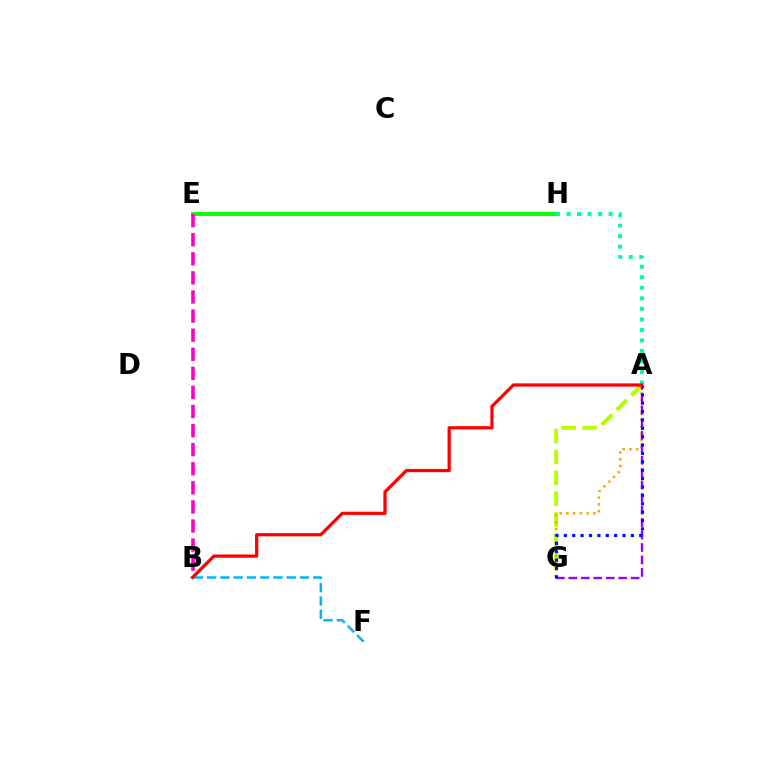{('A', 'G'): [{'color': '#b3ff00', 'line_style': 'dashed', 'thickness': 2.83}, {'color': '#ffa500', 'line_style': 'dotted', 'thickness': 1.83}, {'color': '#9b00ff', 'line_style': 'dashed', 'thickness': 1.69}, {'color': '#0010ff', 'line_style': 'dotted', 'thickness': 2.28}], ('E', 'H'): [{'color': '#08ff00', 'line_style': 'solid', 'thickness': 2.8}], ('A', 'H'): [{'color': '#00ff9d', 'line_style': 'dotted', 'thickness': 2.86}], ('B', 'F'): [{'color': '#00b5ff', 'line_style': 'dashed', 'thickness': 1.8}], ('B', 'E'): [{'color': '#ff00bd', 'line_style': 'dashed', 'thickness': 2.59}], ('A', 'B'): [{'color': '#ff0000', 'line_style': 'solid', 'thickness': 2.33}]}